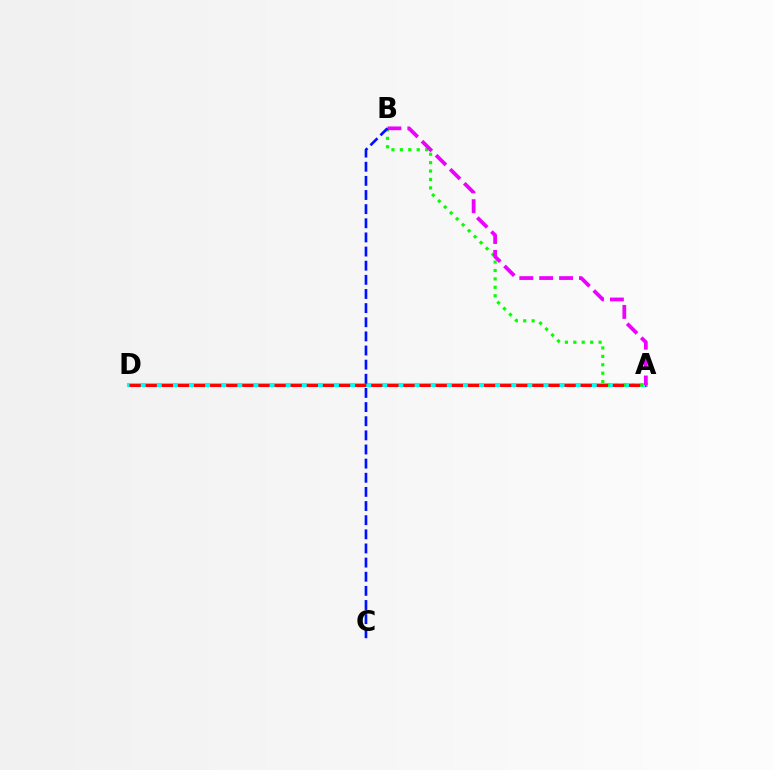{('A', 'D'): [{'color': '#fcf500', 'line_style': 'dotted', 'thickness': 2.5}, {'color': '#00fff6', 'line_style': 'solid', 'thickness': 2.94}, {'color': '#ff0000', 'line_style': 'dashed', 'thickness': 2.19}], ('A', 'B'): [{'color': '#08ff00', 'line_style': 'dotted', 'thickness': 2.29}, {'color': '#ee00ff', 'line_style': 'dashed', 'thickness': 2.7}], ('B', 'C'): [{'color': '#0010ff', 'line_style': 'dashed', 'thickness': 1.92}]}